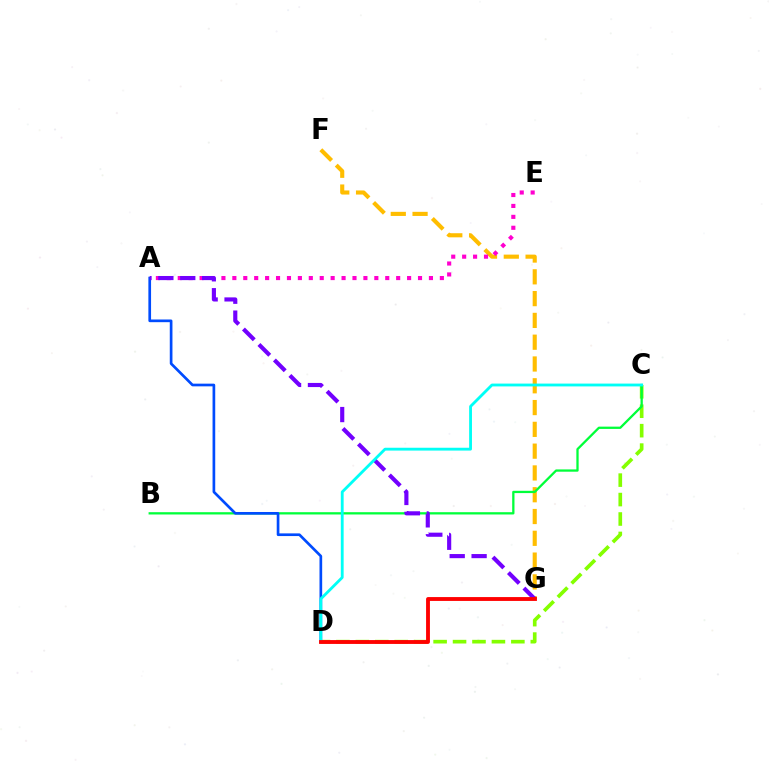{('F', 'G'): [{'color': '#ffbd00', 'line_style': 'dashed', 'thickness': 2.96}], ('C', 'D'): [{'color': '#84ff00', 'line_style': 'dashed', 'thickness': 2.64}, {'color': '#00fff6', 'line_style': 'solid', 'thickness': 2.04}], ('B', 'C'): [{'color': '#00ff39', 'line_style': 'solid', 'thickness': 1.65}], ('A', 'D'): [{'color': '#004bff', 'line_style': 'solid', 'thickness': 1.93}], ('A', 'E'): [{'color': '#ff00cf', 'line_style': 'dotted', 'thickness': 2.97}], ('A', 'G'): [{'color': '#7200ff', 'line_style': 'dashed', 'thickness': 2.97}], ('D', 'G'): [{'color': '#ff0000', 'line_style': 'solid', 'thickness': 2.77}]}